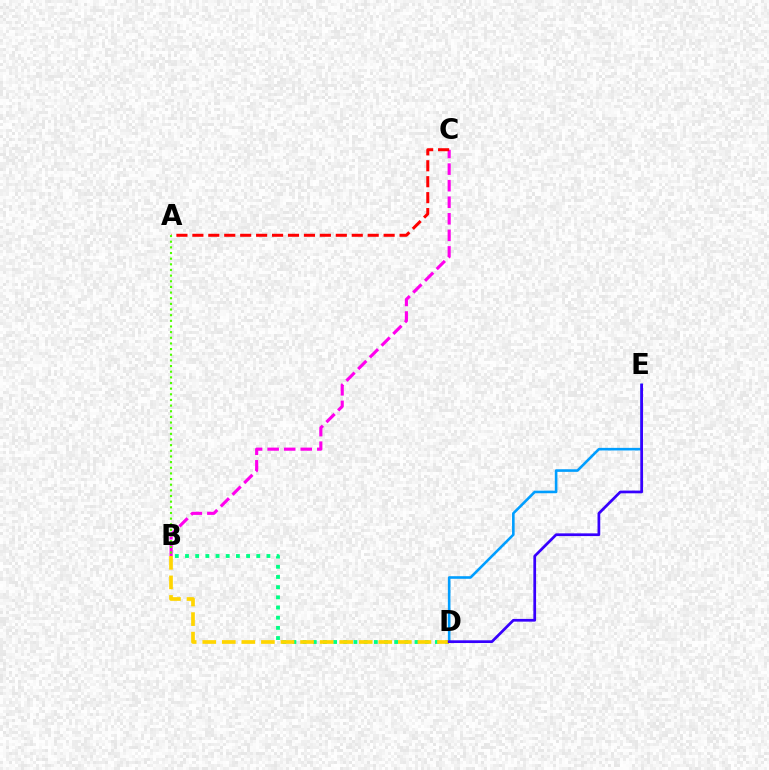{('B', 'D'): [{'color': '#00ff86', 'line_style': 'dotted', 'thickness': 2.77}, {'color': '#ffd500', 'line_style': 'dashed', 'thickness': 2.66}], ('B', 'C'): [{'color': '#ff00ed', 'line_style': 'dashed', 'thickness': 2.25}], ('A', 'C'): [{'color': '#ff0000', 'line_style': 'dashed', 'thickness': 2.17}], ('A', 'B'): [{'color': '#4fff00', 'line_style': 'dotted', 'thickness': 1.54}], ('D', 'E'): [{'color': '#009eff', 'line_style': 'solid', 'thickness': 1.87}, {'color': '#3700ff', 'line_style': 'solid', 'thickness': 1.96}]}